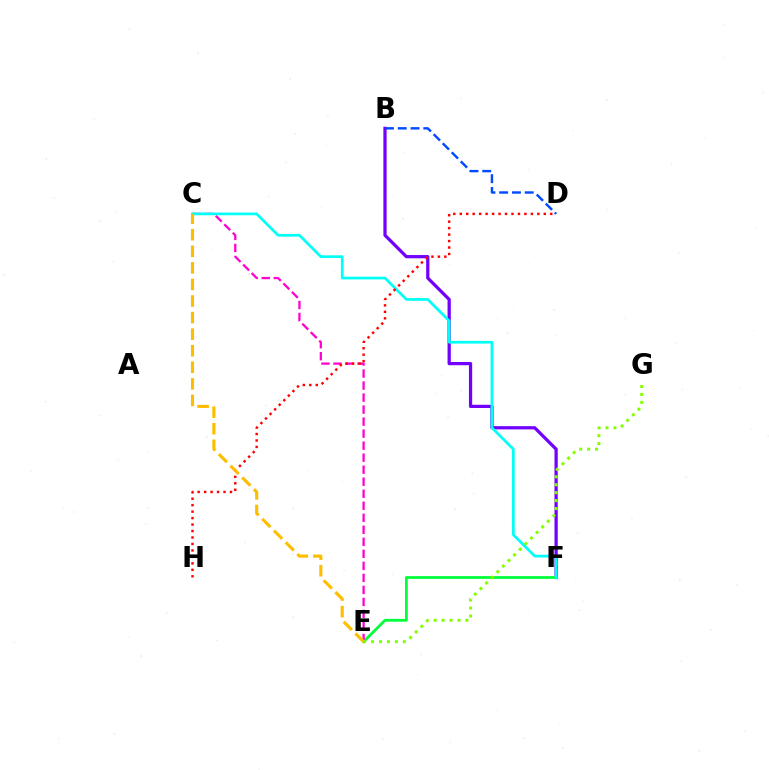{('B', 'F'): [{'color': '#7200ff', 'line_style': 'solid', 'thickness': 2.34}], ('E', 'F'): [{'color': '#00ff39', 'line_style': 'solid', 'thickness': 2.0}], ('B', 'D'): [{'color': '#004bff', 'line_style': 'dashed', 'thickness': 1.74}], ('C', 'E'): [{'color': '#ff00cf', 'line_style': 'dashed', 'thickness': 1.63}, {'color': '#ffbd00', 'line_style': 'dashed', 'thickness': 2.25}], ('C', 'F'): [{'color': '#00fff6', 'line_style': 'solid', 'thickness': 1.95}], ('D', 'H'): [{'color': '#ff0000', 'line_style': 'dotted', 'thickness': 1.76}], ('E', 'G'): [{'color': '#84ff00', 'line_style': 'dotted', 'thickness': 2.16}]}